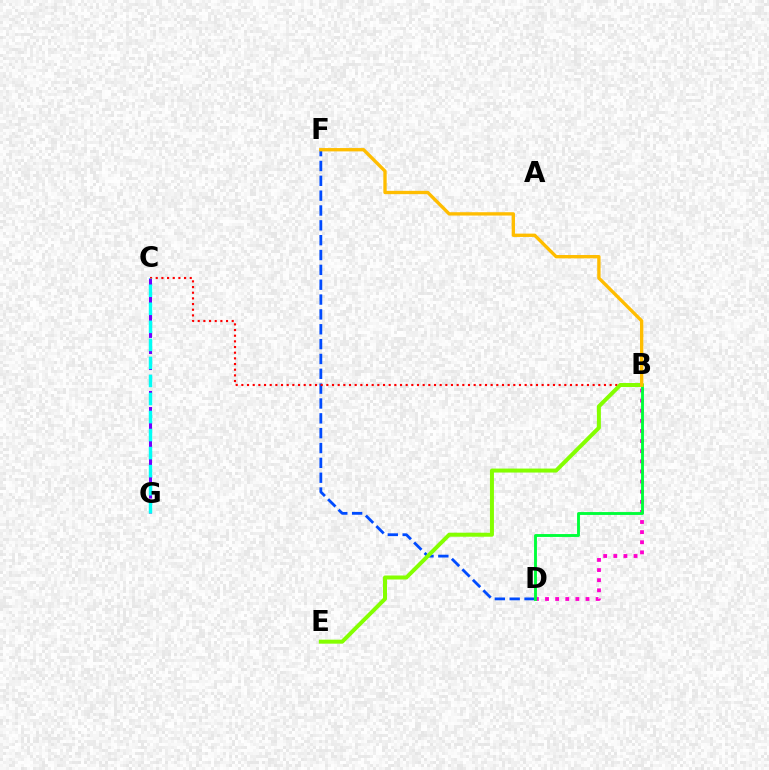{('C', 'G'): [{'color': '#7200ff', 'line_style': 'dashed', 'thickness': 2.18}, {'color': '#00fff6', 'line_style': 'dashed', 'thickness': 2.45}], ('D', 'F'): [{'color': '#004bff', 'line_style': 'dashed', 'thickness': 2.02}], ('B', 'C'): [{'color': '#ff0000', 'line_style': 'dotted', 'thickness': 1.54}], ('B', 'D'): [{'color': '#ff00cf', 'line_style': 'dotted', 'thickness': 2.75}, {'color': '#00ff39', 'line_style': 'solid', 'thickness': 2.07}], ('B', 'E'): [{'color': '#84ff00', 'line_style': 'solid', 'thickness': 2.87}], ('B', 'F'): [{'color': '#ffbd00', 'line_style': 'solid', 'thickness': 2.4}]}